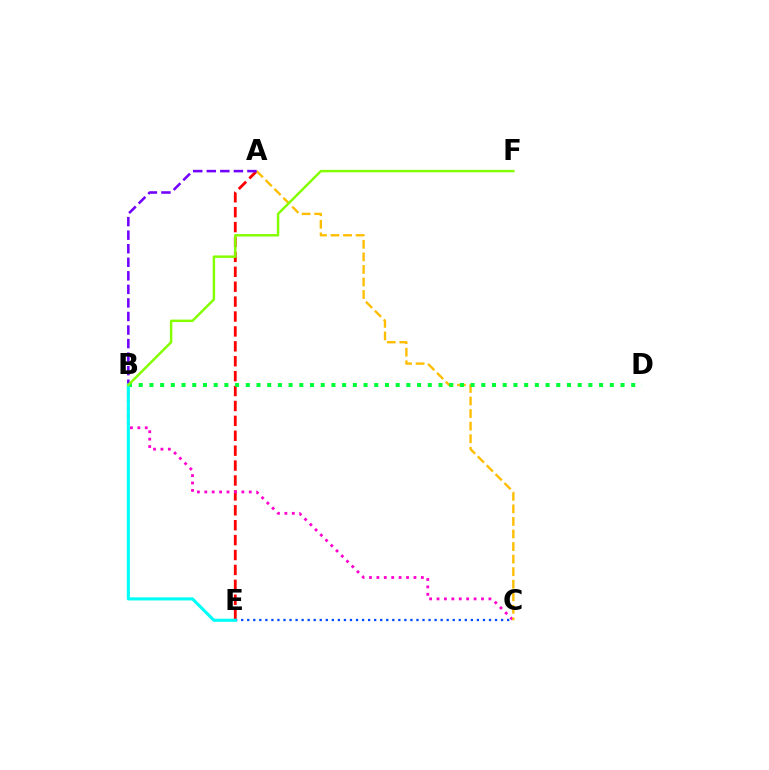{('A', 'E'): [{'color': '#ff0000', 'line_style': 'dashed', 'thickness': 2.03}], ('B', 'C'): [{'color': '#ff00cf', 'line_style': 'dotted', 'thickness': 2.01}], ('A', 'C'): [{'color': '#ffbd00', 'line_style': 'dashed', 'thickness': 1.71}], ('B', 'D'): [{'color': '#00ff39', 'line_style': 'dotted', 'thickness': 2.91}], ('C', 'E'): [{'color': '#004bff', 'line_style': 'dotted', 'thickness': 1.64}], ('A', 'B'): [{'color': '#7200ff', 'line_style': 'dashed', 'thickness': 1.84}], ('B', 'E'): [{'color': '#00fff6', 'line_style': 'solid', 'thickness': 2.23}], ('B', 'F'): [{'color': '#84ff00', 'line_style': 'solid', 'thickness': 1.77}]}